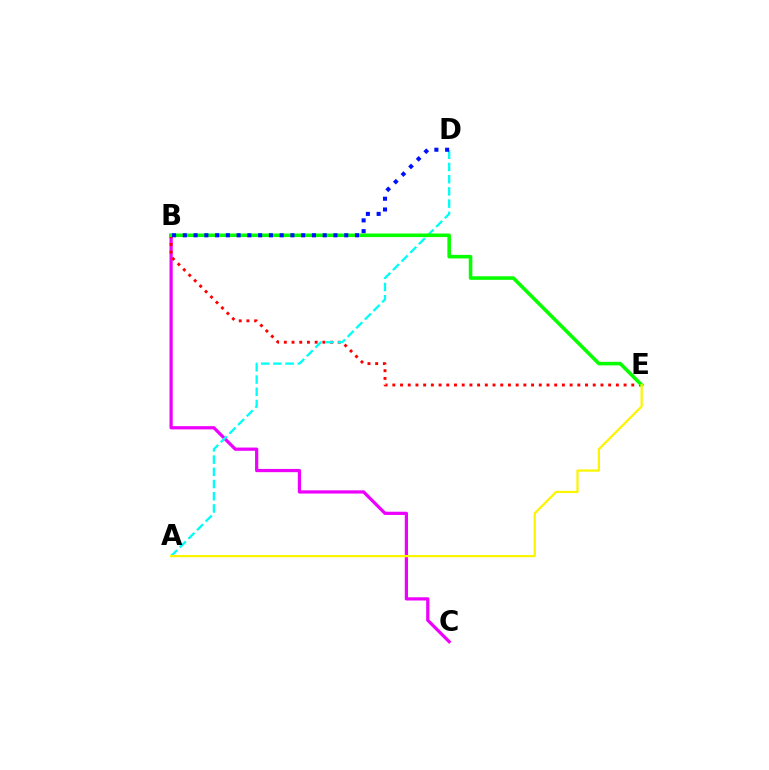{('B', 'C'): [{'color': '#ee00ff', 'line_style': 'solid', 'thickness': 2.33}], ('B', 'E'): [{'color': '#ff0000', 'line_style': 'dotted', 'thickness': 2.09}, {'color': '#08ff00', 'line_style': 'solid', 'thickness': 2.57}], ('A', 'D'): [{'color': '#00fff6', 'line_style': 'dashed', 'thickness': 1.66}], ('A', 'E'): [{'color': '#fcf500', 'line_style': 'solid', 'thickness': 1.61}], ('B', 'D'): [{'color': '#0010ff', 'line_style': 'dotted', 'thickness': 2.92}]}